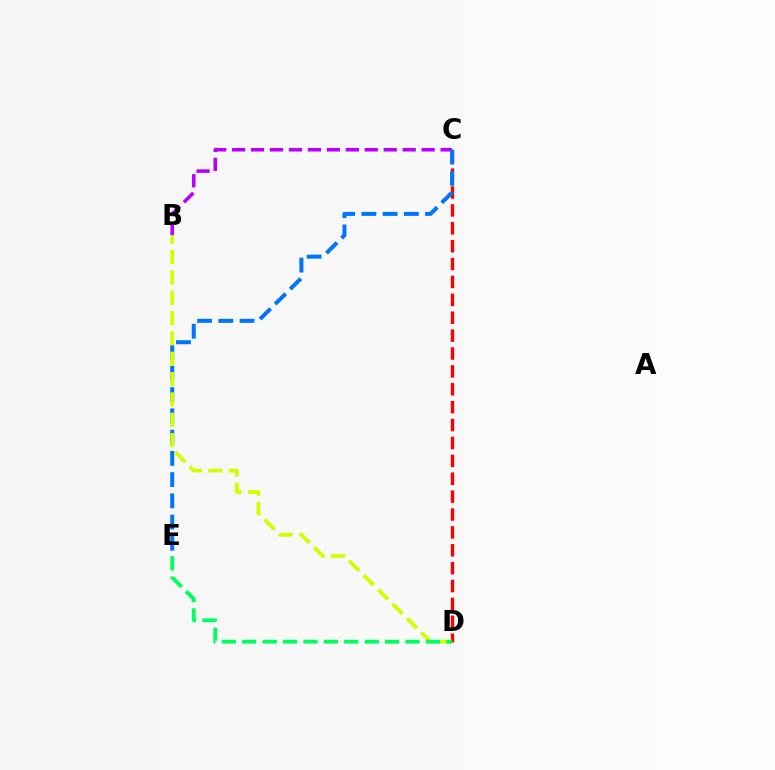{('C', 'D'): [{'color': '#ff0000', 'line_style': 'dashed', 'thickness': 2.43}], ('B', 'C'): [{'color': '#b900ff', 'line_style': 'dashed', 'thickness': 2.58}], ('C', 'E'): [{'color': '#0074ff', 'line_style': 'dashed', 'thickness': 2.88}], ('B', 'D'): [{'color': '#d1ff00', 'line_style': 'dashed', 'thickness': 2.76}], ('D', 'E'): [{'color': '#00ff5c', 'line_style': 'dashed', 'thickness': 2.77}]}